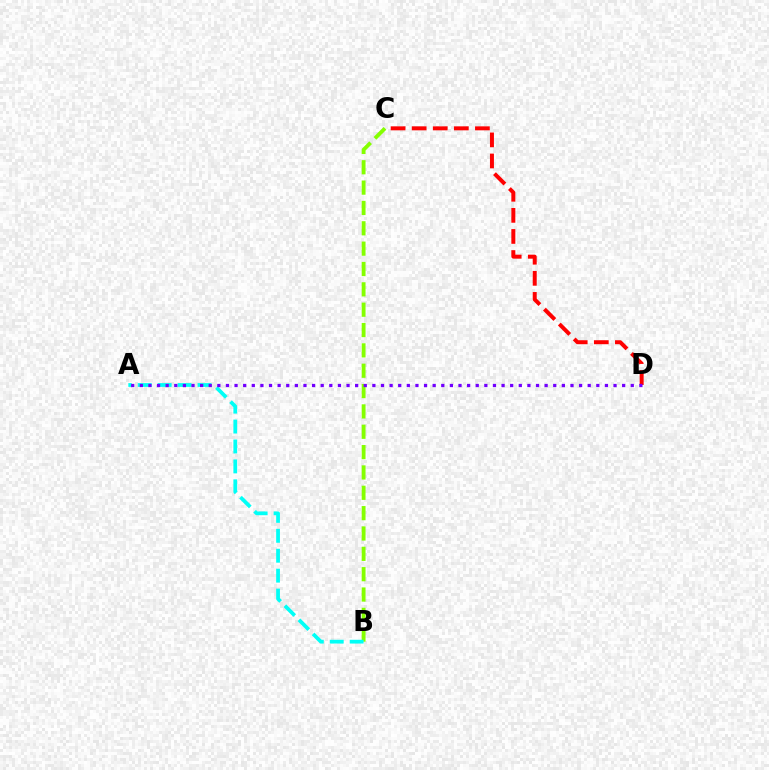{('C', 'D'): [{'color': '#ff0000', 'line_style': 'dashed', 'thickness': 2.86}], ('B', 'C'): [{'color': '#84ff00', 'line_style': 'dashed', 'thickness': 2.76}], ('A', 'B'): [{'color': '#00fff6', 'line_style': 'dashed', 'thickness': 2.71}], ('A', 'D'): [{'color': '#7200ff', 'line_style': 'dotted', 'thickness': 2.34}]}